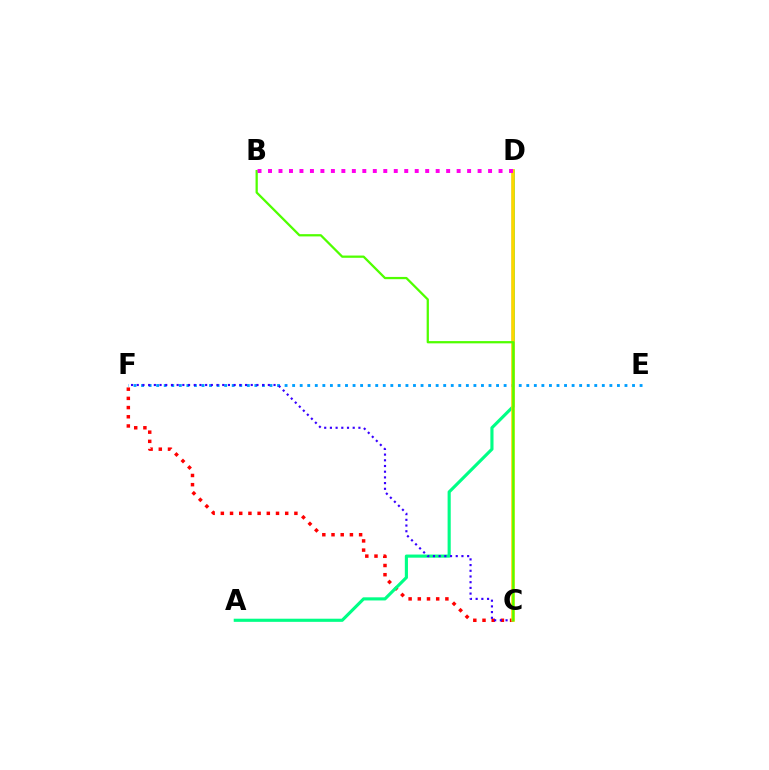{('C', 'F'): [{'color': '#ff0000', 'line_style': 'dotted', 'thickness': 2.5}, {'color': '#3700ff', 'line_style': 'dotted', 'thickness': 1.55}], ('E', 'F'): [{'color': '#009eff', 'line_style': 'dotted', 'thickness': 2.05}], ('A', 'D'): [{'color': '#00ff86', 'line_style': 'solid', 'thickness': 2.25}], ('C', 'D'): [{'color': '#ffd500', 'line_style': 'solid', 'thickness': 2.57}], ('B', 'C'): [{'color': '#4fff00', 'line_style': 'solid', 'thickness': 1.63}], ('B', 'D'): [{'color': '#ff00ed', 'line_style': 'dotted', 'thickness': 2.85}]}